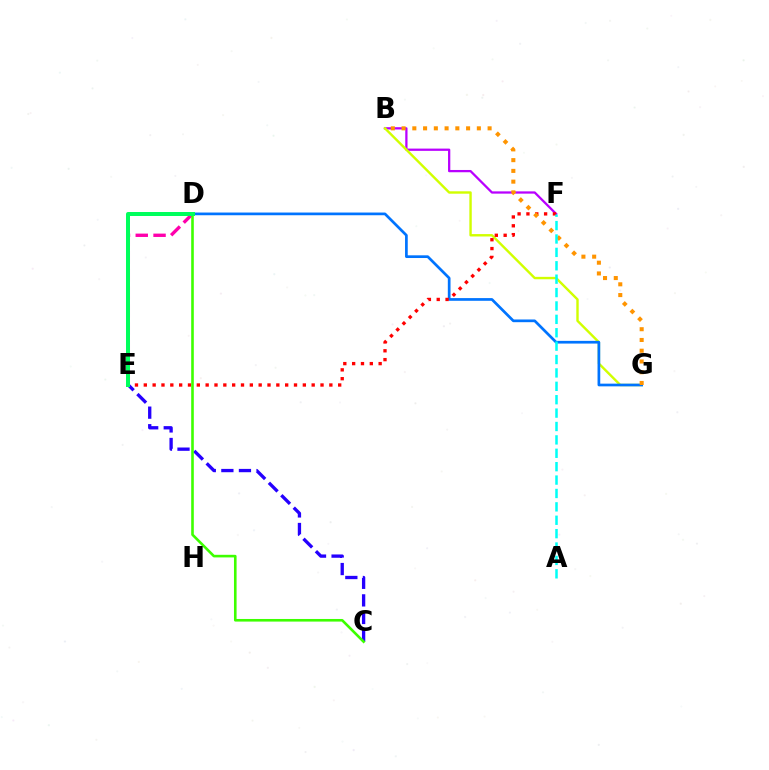{('C', 'E'): [{'color': '#2500ff', 'line_style': 'dashed', 'thickness': 2.39}], ('B', 'F'): [{'color': '#b900ff', 'line_style': 'solid', 'thickness': 1.63}], ('B', 'G'): [{'color': '#d1ff00', 'line_style': 'solid', 'thickness': 1.73}, {'color': '#ff9400', 'line_style': 'dotted', 'thickness': 2.92}], ('D', 'G'): [{'color': '#0074ff', 'line_style': 'solid', 'thickness': 1.95}], ('E', 'F'): [{'color': '#ff0000', 'line_style': 'dotted', 'thickness': 2.4}], ('D', 'E'): [{'color': '#ff00ac', 'line_style': 'dashed', 'thickness': 2.42}, {'color': '#00ff5c', 'line_style': 'solid', 'thickness': 2.88}], ('C', 'D'): [{'color': '#3dff00', 'line_style': 'solid', 'thickness': 1.88}], ('A', 'F'): [{'color': '#00fff6', 'line_style': 'dashed', 'thickness': 1.82}]}